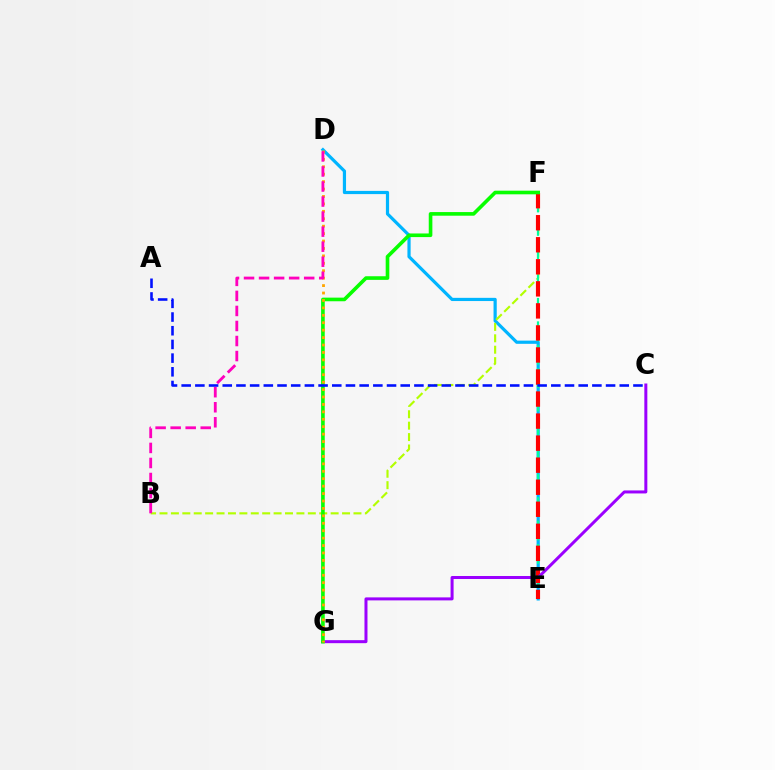{('D', 'E'): [{'color': '#00b5ff', 'line_style': 'solid', 'thickness': 2.3}], ('B', 'F'): [{'color': '#b3ff00', 'line_style': 'dashed', 'thickness': 1.55}], ('E', 'F'): [{'color': '#00ff9d', 'line_style': 'dashed', 'thickness': 1.59}, {'color': '#ff0000', 'line_style': 'dashed', 'thickness': 2.99}], ('C', 'G'): [{'color': '#9b00ff', 'line_style': 'solid', 'thickness': 2.16}], ('F', 'G'): [{'color': '#08ff00', 'line_style': 'solid', 'thickness': 2.61}], ('D', 'G'): [{'color': '#ffa500', 'line_style': 'dotted', 'thickness': 2.02}], ('A', 'C'): [{'color': '#0010ff', 'line_style': 'dashed', 'thickness': 1.86}], ('B', 'D'): [{'color': '#ff00bd', 'line_style': 'dashed', 'thickness': 2.04}]}